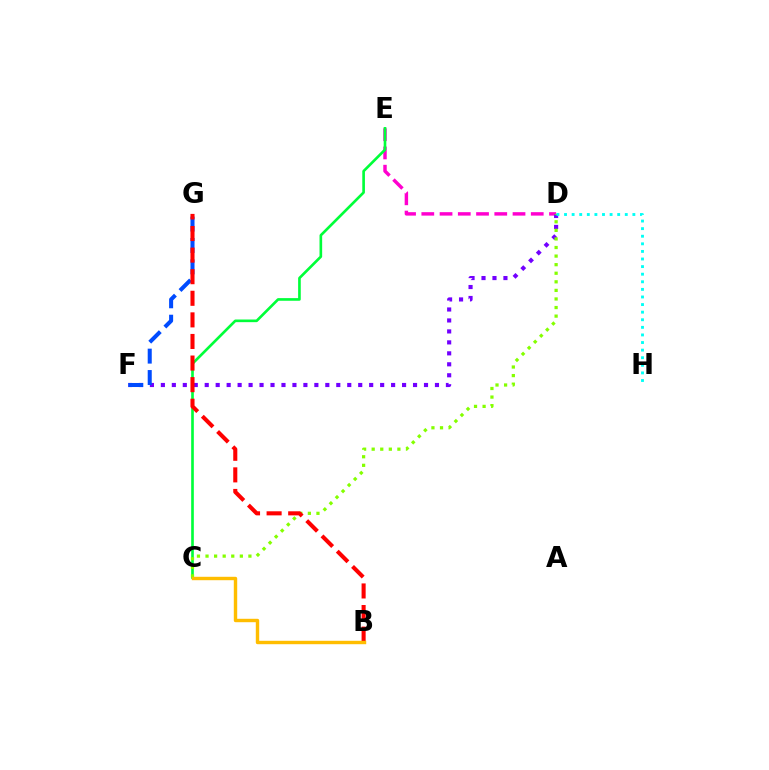{('D', 'E'): [{'color': '#ff00cf', 'line_style': 'dashed', 'thickness': 2.48}], ('D', 'F'): [{'color': '#7200ff', 'line_style': 'dotted', 'thickness': 2.98}], ('F', 'G'): [{'color': '#004bff', 'line_style': 'dashed', 'thickness': 2.91}], ('C', 'E'): [{'color': '#00ff39', 'line_style': 'solid', 'thickness': 1.91}], ('C', 'D'): [{'color': '#84ff00', 'line_style': 'dotted', 'thickness': 2.33}], ('D', 'H'): [{'color': '#00fff6', 'line_style': 'dotted', 'thickness': 2.06}], ('B', 'G'): [{'color': '#ff0000', 'line_style': 'dashed', 'thickness': 2.93}], ('B', 'C'): [{'color': '#ffbd00', 'line_style': 'solid', 'thickness': 2.46}]}